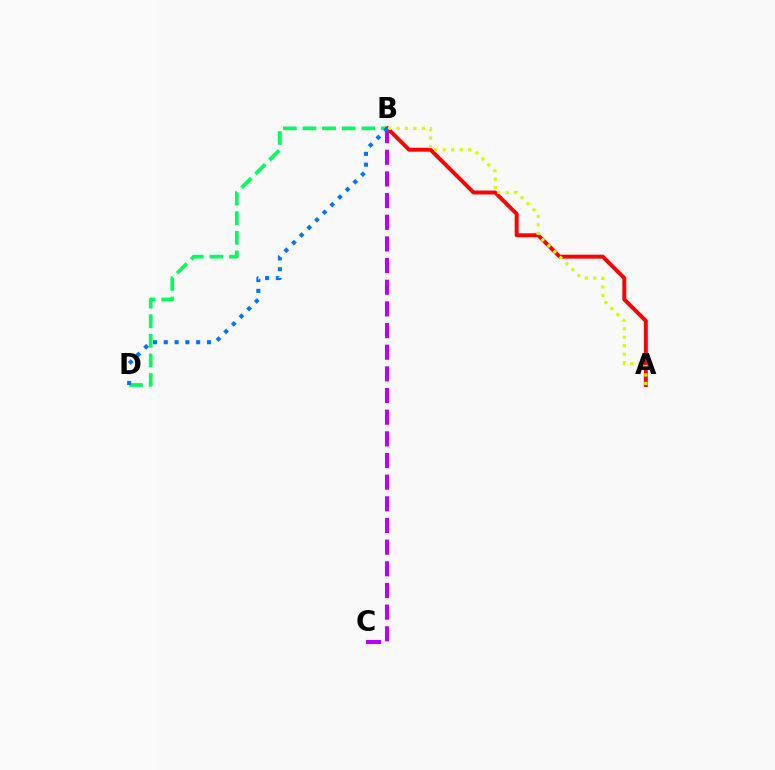{('B', 'C'): [{'color': '#b900ff', 'line_style': 'dashed', 'thickness': 2.94}], ('B', 'D'): [{'color': '#00ff5c', 'line_style': 'dashed', 'thickness': 2.67}, {'color': '#0074ff', 'line_style': 'dotted', 'thickness': 2.93}], ('A', 'B'): [{'color': '#ff0000', 'line_style': 'solid', 'thickness': 2.84}, {'color': '#d1ff00', 'line_style': 'dotted', 'thickness': 2.3}]}